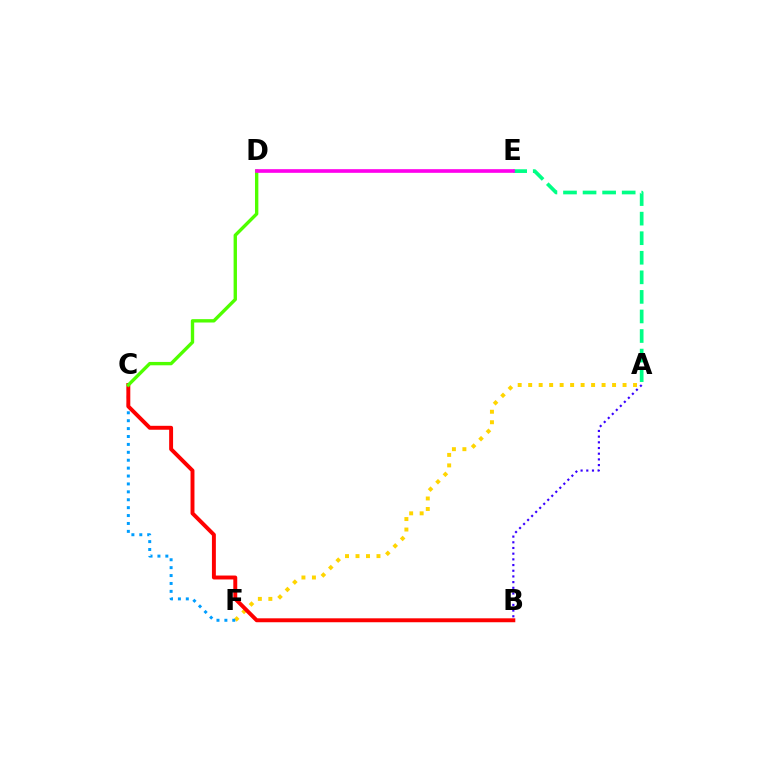{('A', 'F'): [{'color': '#ffd500', 'line_style': 'dotted', 'thickness': 2.85}], ('A', 'E'): [{'color': '#00ff86', 'line_style': 'dashed', 'thickness': 2.66}], ('C', 'F'): [{'color': '#009eff', 'line_style': 'dotted', 'thickness': 2.15}], ('B', 'C'): [{'color': '#ff0000', 'line_style': 'solid', 'thickness': 2.83}], ('C', 'D'): [{'color': '#4fff00', 'line_style': 'solid', 'thickness': 2.42}], ('D', 'E'): [{'color': '#ff00ed', 'line_style': 'solid', 'thickness': 2.63}], ('A', 'B'): [{'color': '#3700ff', 'line_style': 'dotted', 'thickness': 1.55}]}